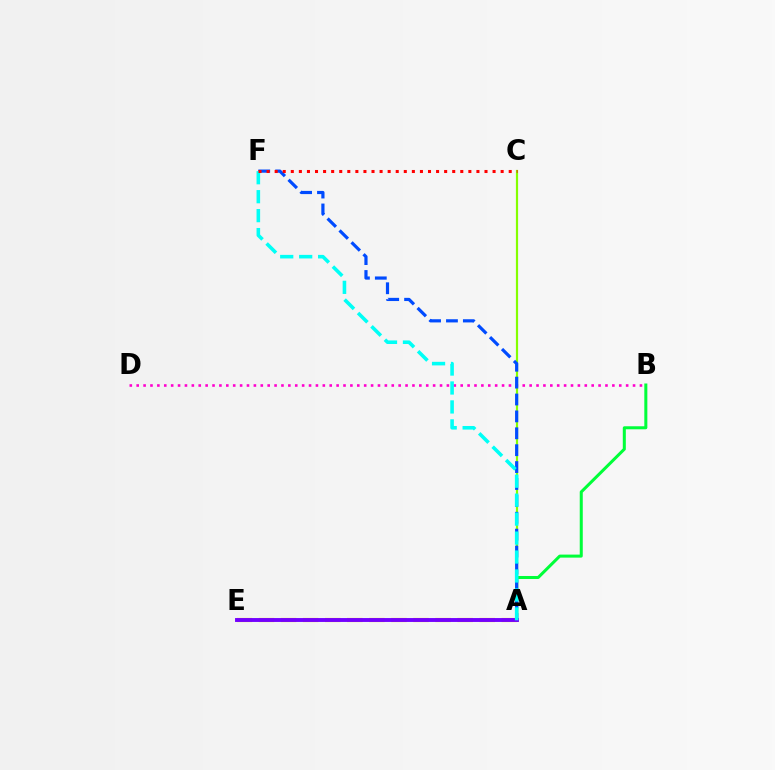{('A', 'B'): [{'color': '#00ff39', 'line_style': 'solid', 'thickness': 2.18}], ('A', 'C'): [{'color': '#84ff00', 'line_style': 'solid', 'thickness': 1.58}], ('A', 'E'): [{'color': '#ffbd00', 'line_style': 'dashed', 'thickness': 3.0}, {'color': '#7200ff', 'line_style': 'solid', 'thickness': 2.8}], ('B', 'D'): [{'color': '#ff00cf', 'line_style': 'dotted', 'thickness': 1.87}], ('A', 'F'): [{'color': '#004bff', 'line_style': 'dashed', 'thickness': 2.29}, {'color': '#00fff6', 'line_style': 'dashed', 'thickness': 2.57}], ('C', 'F'): [{'color': '#ff0000', 'line_style': 'dotted', 'thickness': 2.19}]}